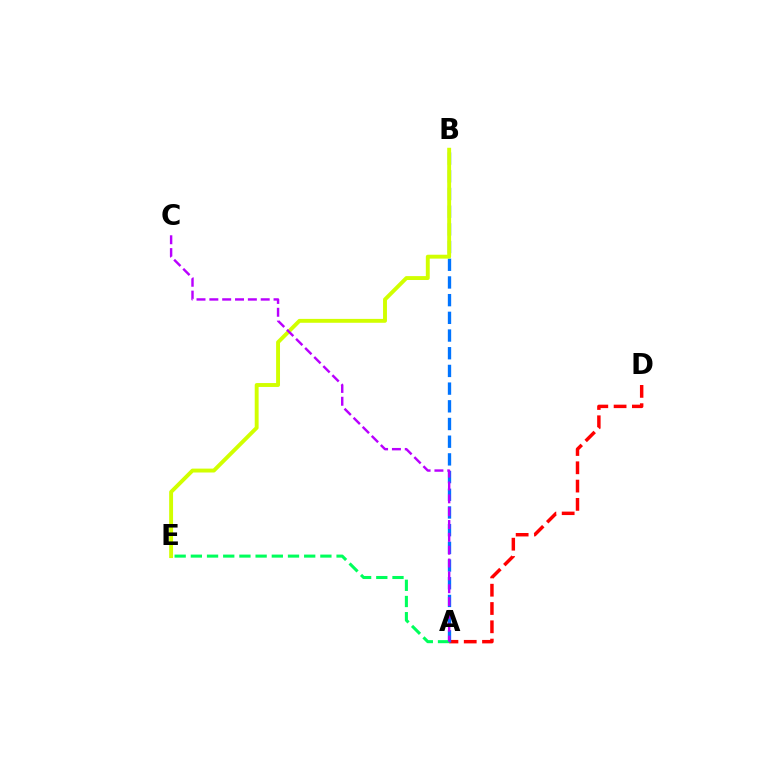{('A', 'D'): [{'color': '#ff0000', 'line_style': 'dashed', 'thickness': 2.48}], ('A', 'B'): [{'color': '#0074ff', 'line_style': 'dashed', 'thickness': 2.4}], ('B', 'E'): [{'color': '#d1ff00', 'line_style': 'solid', 'thickness': 2.81}], ('A', 'E'): [{'color': '#00ff5c', 'line_style': 'dashed', 'thickness': 2.2}], ('A', 'C'): [{'color': '#b900ff', 'line_style': 'dashed', 'thickness': 1.74}]}